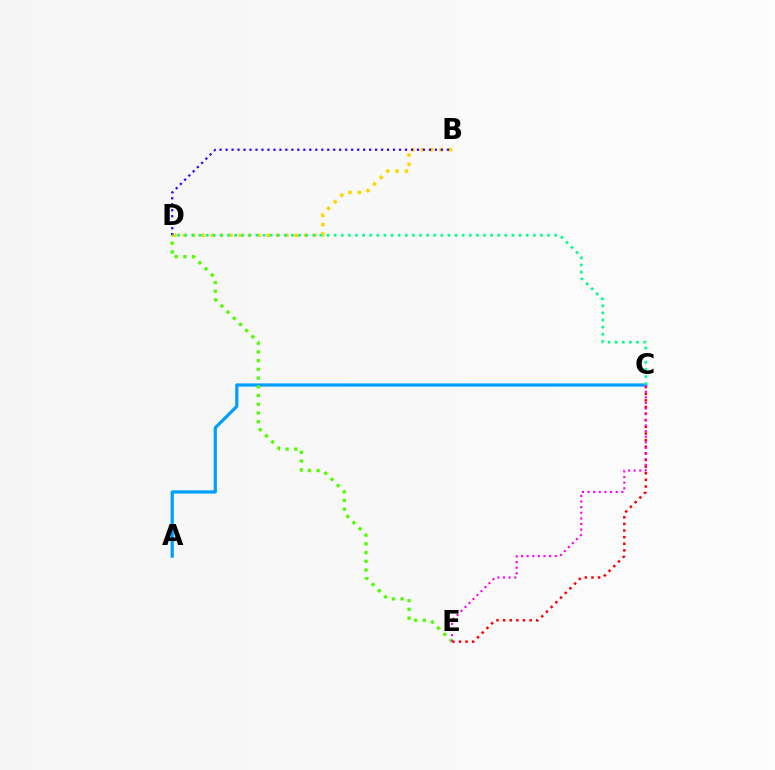{('C', 'E'): [{'color': '#ff0000', 'line_style': 'dotted', 'thickness': 1.8}, {'color': '#ff00ed', 'line_style': 'dotted', 'thickness': 1.53}], ('B', 'D'): [{'color': '#ffd500', 'line_style': 'dotted', 'thickness': 2.53}, {'color': '#3700ff', 'line_style': 'dotted', 'thickness': 1.63}], ('A', 'C'): [{'color': '#009eff', 'line_style': 'solid', 'thickness': 2.31}], ('D', 'E'): [{'color': '#4fff00', 'line_style': 'dotted', 'thickness': 2.37}], ('C', 'D'): [{'color': '#00ff86', 'line_style': 'dotted', 'thickness': 1.93}]}